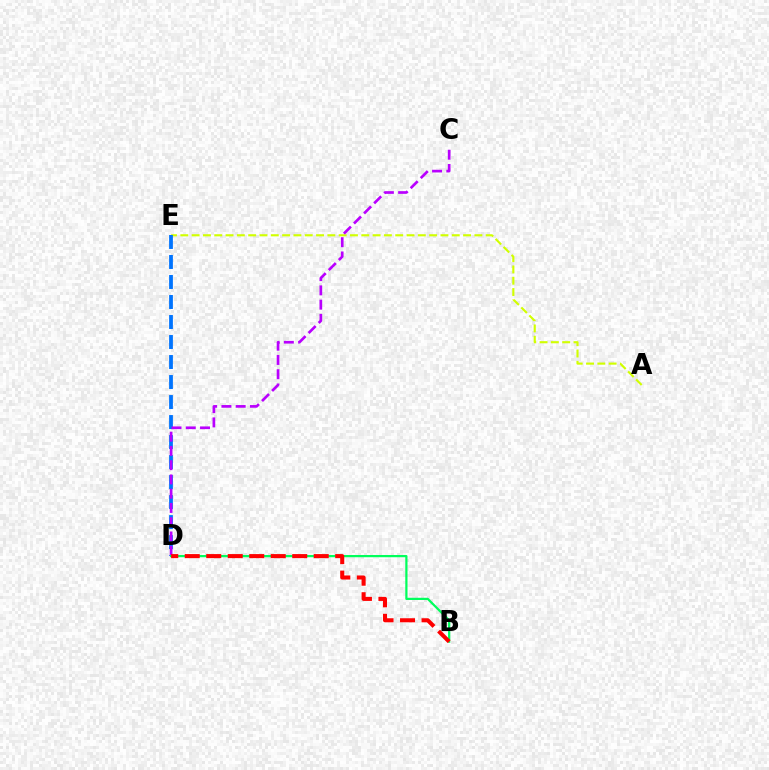{('A', 'E'): [{'color': '#d1ff00', 'line_style': 'dashed', 'thickness': 1.54}], ('D', 'E'): [{'color': '#0074ff', 'line_style': 'dashed', 'thickness': 2.72}], ('C', 'D'): [{'color': '#b900ff', 'line_style': 'dashed', 'thickness': 1.94}], ('B', 'D'): [{'color': '#00ff5c', 'line_style': 'solid', 'thickness': 1.61}, {'color': '#ff0000', 'line_style': 'dashed', 'thickness': 2.92}]}